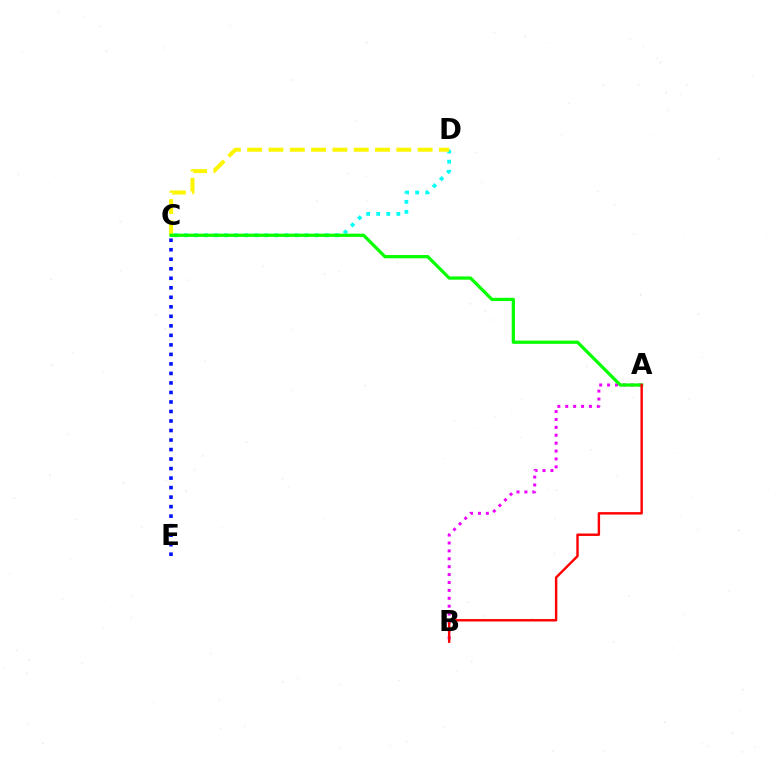{('C', 'D'): [{'color': '#00fff6', 'line_style': 'dotted', 'thickness': 2.73}, {'color': '#fcf500', 'line_style': 'dashed', 'thickness': 2.89}], ('A', 'B'): [{'color': '#ee00ff', 'line_style': 'dotted', 'thickness': 2.15}, {'color': '#ff0000', 'line_style': 'solid', 'thickness': 1.75}], ('A', 'C'): [{'color': '#08ff00', 'line_style': 'solid', 'thickness': 2.34}], ('C', 'E'): [{'color': '#0010ff', 'line_style': 'dotted', 'thickness': 2.59}]}